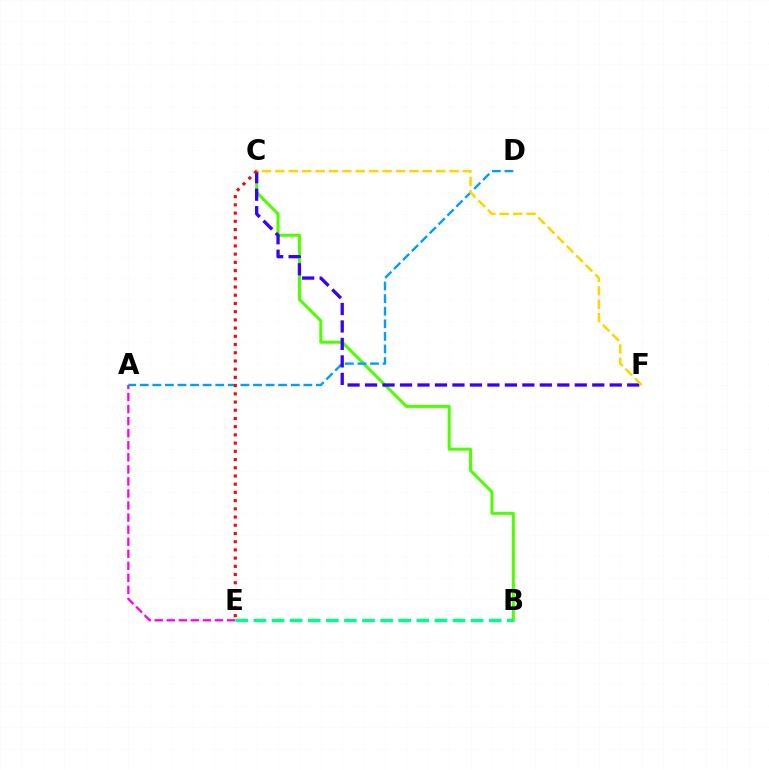{('B', 'C'): [{'color': '#4fff00', 'line_style': 'solid', 'thickness': 2.18}], ('A', 'E'): [{'color': '#ff00ed', 'line_style': 'dashed', 'thickness': 1.64}], ('A', 'D'): [{'color': '#009eff', 'line_style': 'dashed', 'thickness': 1.71}], ('C', 'F'): [{'color': '#3700ff', 'line_style': 'dashed', 'thickness': 2.37}, {'color': '#ffd500', 'line_style': 'dashed', 'thickness': 1.82}], ('B', 'E'): [{'color': '#00ff86', 'line_style': 'dashed', 'thickness': 2.46}], ('C', 'E'): [{'color': '#ff0000', 'line_style': 'dotted', 'thickness': 2.23}]}